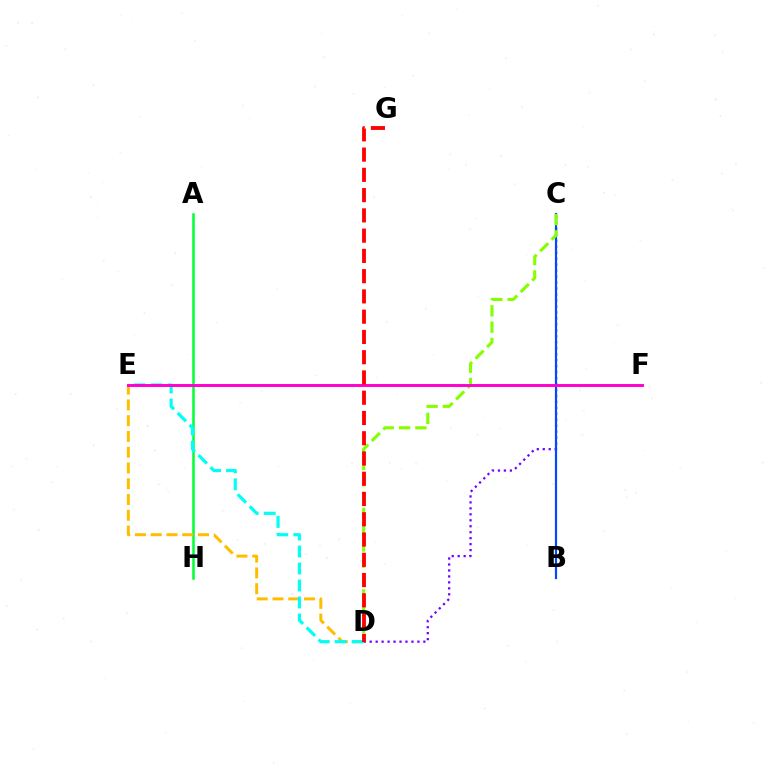{('A', 'H'): [{'color': '#00ff39', 'line_style': 'solid', 'thickness': 1.82}], ('C', 'D'): [{'color': '#7200ff', 'line_style': 'dotted', 'thickness': 1.62}, {'color': '#84ff00', 'line_style': 'dashed', 'thickness': 2.21}], ('D', 'E'): [{'color': '#ffbd00', 'line_style': 'dashed', 'thickness': 2.14}, {'color': '#00fff6', 'line_style': 'dashed', 'thickness': 2.31}], ('B', 'C'): [{'color': '#004bff', 'line_style': 'solid', 'thickness': 1.58}], ('E', 'F'): [{'color': '#ff00cf', 'line_style': 'solid', 'thickness': 2.1}], ('D', 'G'): [{'color': '#ff0000', 'line_style': 'dashed', 'thickness': 2.75}]}